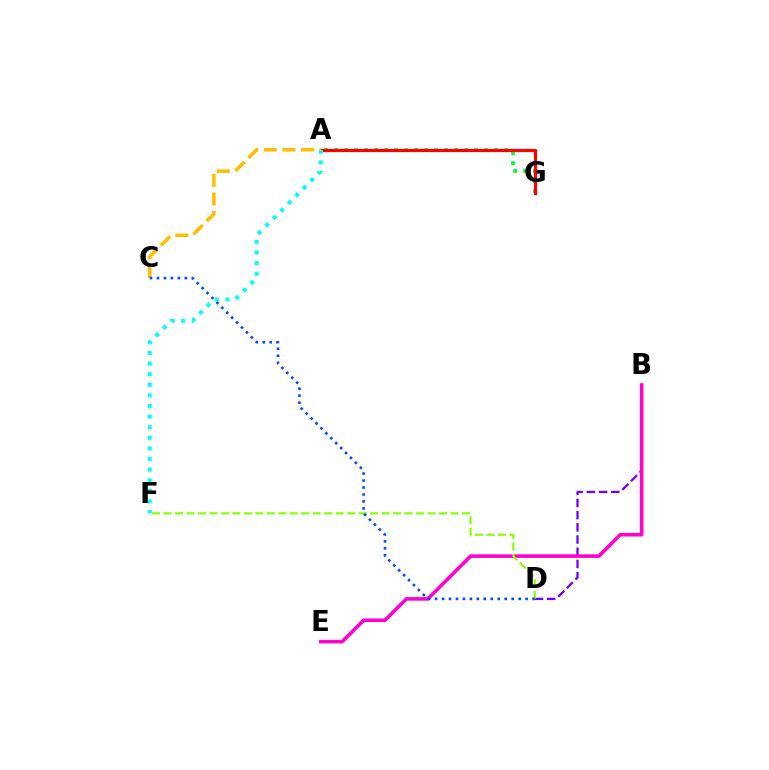{('A', 'G'): [{'color': '#00ff39', 'line_style': 'dotted', 'thickness': 2.72}, {'color': '#ff0000', 'line_style': 'solid', 'thickness': 2.32}], ('B', 'D'): [{'color': '#7200ff', 'line_style': 'dashed', 'thickness': 1.66}], ('B', 'E'): [{'color': '#ff00cf', 'line_style': 'solid', 'thickness': 2.57}], ('A', 'F'): [{'color': '#00fff6', 'line_style': 'dotted', 'thickness': 2.88}], ('D', 'F'): [{'color': '#84ff00', 'line_style': 'dashed', 'thickness': 1.56}], ('A', 'C'): [{'color': '#ffbd00', 'line_style': 'dashed', 'thickness': 2.53}], ('C', 'D'): [{'color': '#004bff', 'line_style': 'dotted', 'thickness': 1.89}]}